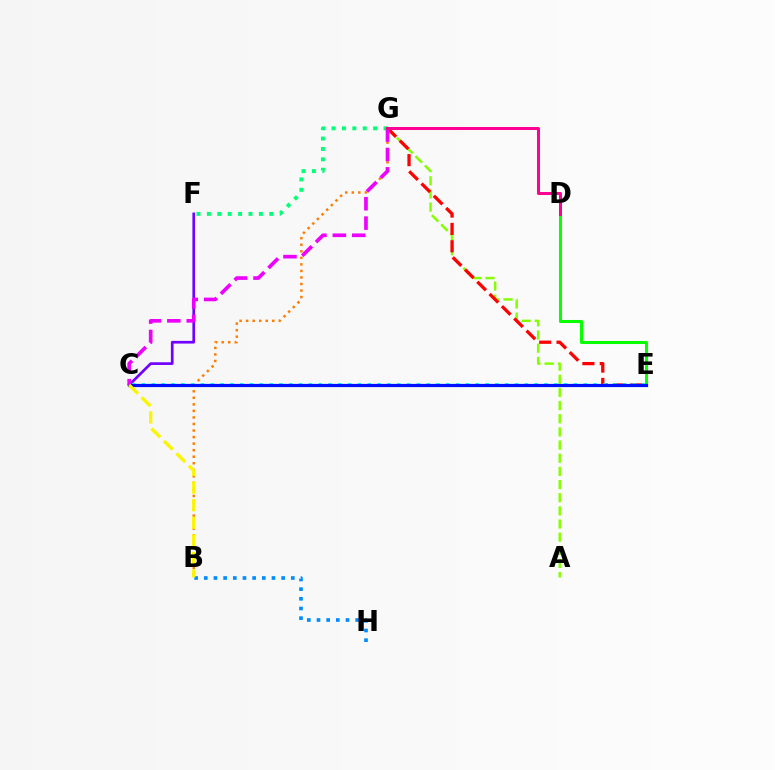{('A', 'G'): [{'color': '#84ff00', 'line_style': 'dashed', 'thickness': 1.79}], ('E', 'G'): [{'color': '#ff0000', 'line_style': 'dashed', 'thickness': 2.36}], ('B', 'H'): [{'color': '#008cff', 'line_style': 'dotted', 'thickness': 2.63}], ('C', 'F'): [{'color': '#7200ff', 'line_style': 'solid', 'thickness': 1.94}], ('B', 'G'): [{'color': '#ff7c00', 'line_style': 'dotted', 'thickness': 1.78}], ('F', 'G'): [{'color': '#00ff74', 'line_style': 'dotted', 'thickness': 2.83}], ('C', 'E'): [{'color': '#00fff6', 'line_style': 'dotted', 'thickness': 2.67}, {'color': '#0010ff', 'line_style': 'solid', 'thickness': 2.31}], ('D', 'E'): [{'color': '#08ff00', 'line_style': 'solid', 'thickness': 2.2}], ('C', 'G'): [{'color': '#ee00ff', 'line_style': 'dashed', 'thickness': 2.63}], ('D', 'G'): [{'color': '#ff0094', 'line_style': 'solid', 'thickness': 2.18}], ('B', 'C'): [{'color': '#fcf500', 'line_style': 'dashed', 'thickness': 2.39}]}